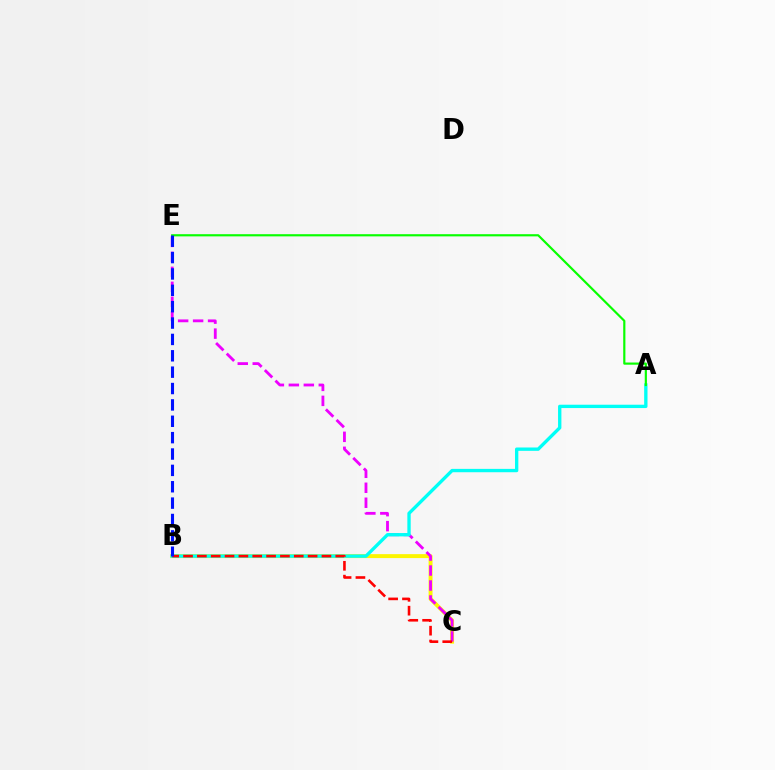{('B', 'C'): [{'color': '#fcf500', 'line_style': 'solid', 'thickness': 2.84}, {'color': '#ff0000', 'line_style': 'dashed', 'thickness': 1.88}], ('C', 'E'): [{'color': '#ee00ff', 'line_style': 'dashed', 'thickness': 2.03}], ('A', 'B'): [{'color': '#00fff6', 'line_style': 'solid', 'thickness': 2.41}], ('A', 'E'): [{'color': '#08ff00', 'line_style': 'solid', 'thickness': 1.56}], ('B', 'E'): [{'color': '#0010ff', 'line_style': 'dashed', 'thickness': 2.22}]}